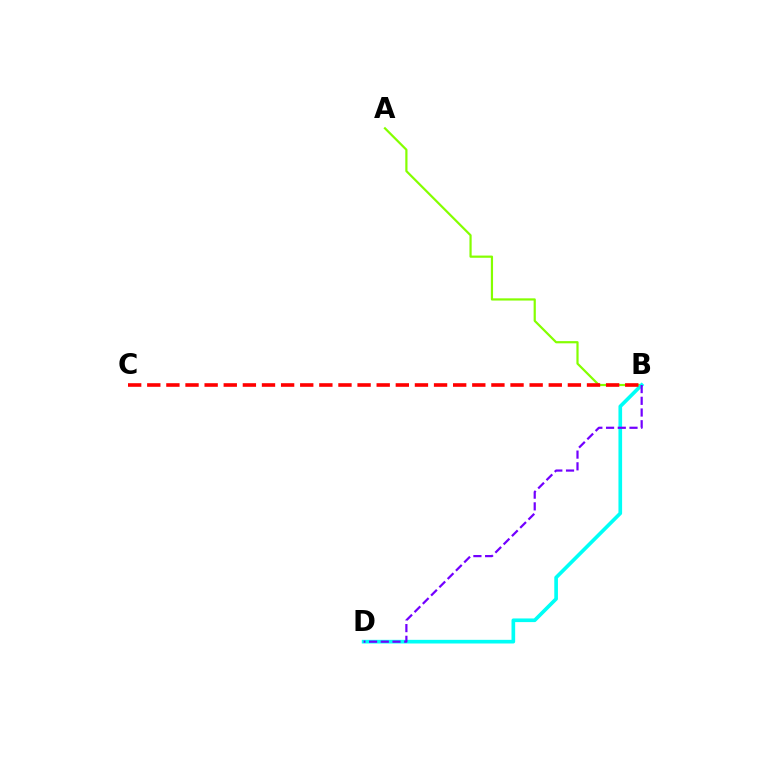{('A', 'B'): [{'color': '#84ff00', 'line_style': 'solid', 'thickness': 1.59}], ('B', 'D'): [{'color': '#00fff6', 'line_style': 'solid', 'thickness': 2.63}, {'color': '#7200ff', 'line_style': 'dashed', 'thickness': 1.59}], ('B', 'C'): [{'color': '#ff0000', 'line_style': 'dashed', 'thickness': 2.6}]}